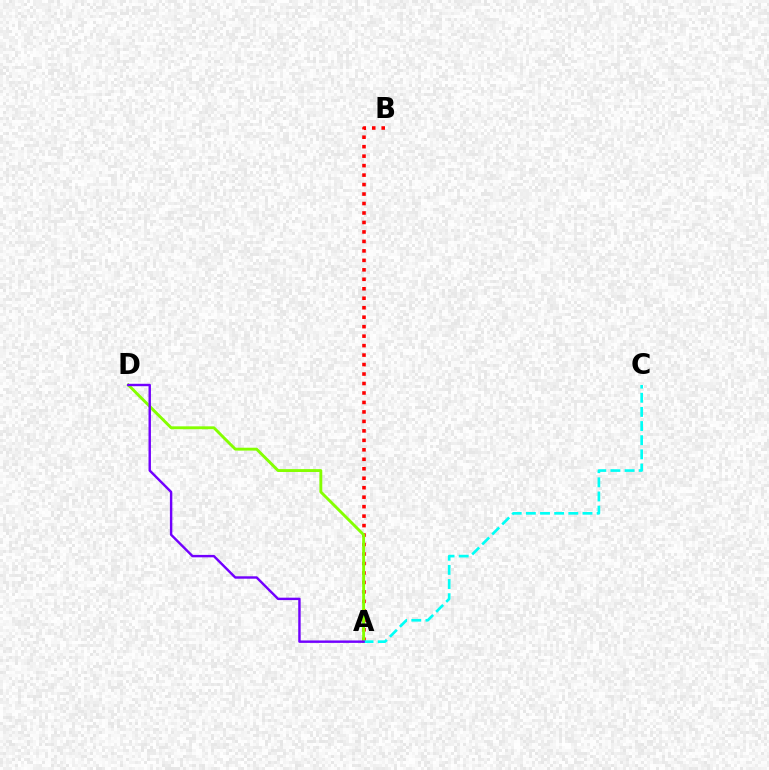{('A', 'B'): [{'color': '#ff0000', 'line_style': 'dotted', 'thickness': 2.57}], ('A', 'D'): [{'color': '#84ff00', 'line_style': 'solid', 'thickness': 2.08}, {'color': '#7200ff', 'line_style': 'solid', 'thickness': 1.74}], ('A', 'C'): [{'color': '#00fff6', 'line_style': 'dashed', 'thickness': 1.92}]}